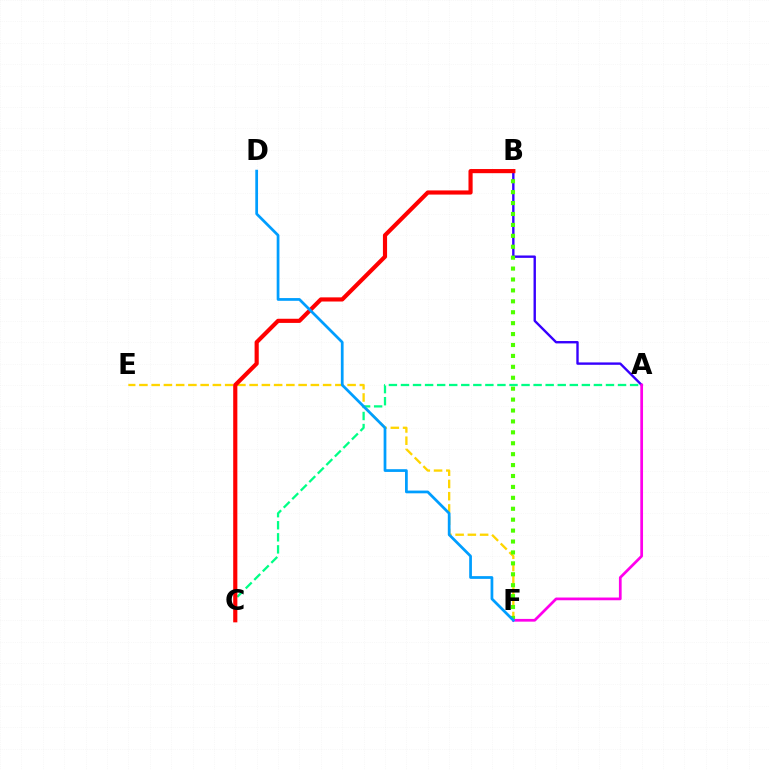{('A', 'C'): [{'color': '#00ff86', 'line_style': 'dashed', 'thickness': 1.64}], ('E', 'F'): [{'color': '#ffd500', 'line_style': 'dashed', 'thickness': 1.66}], ('A', 'B'): [{'color': '#3700ff', 'line_style': 'solid', 'thickness': 1.72}], ('B', 'F'): [{'color': '#4fff00', 'line_style': 'dotted', 'thickness': 2.97}], ('B', 'C'): [{'color': '#ff0000', 'line_style': 'solid', 'thickness': 2.99}], ('A', 'F'): [{'color': '#ff00ed', 'line_style': 'solid', 'thickness': 1.97}], ('D', 'F'): [{'color': '#009eff', 'line_style': 'solid', 'thickness': 1.97}]}